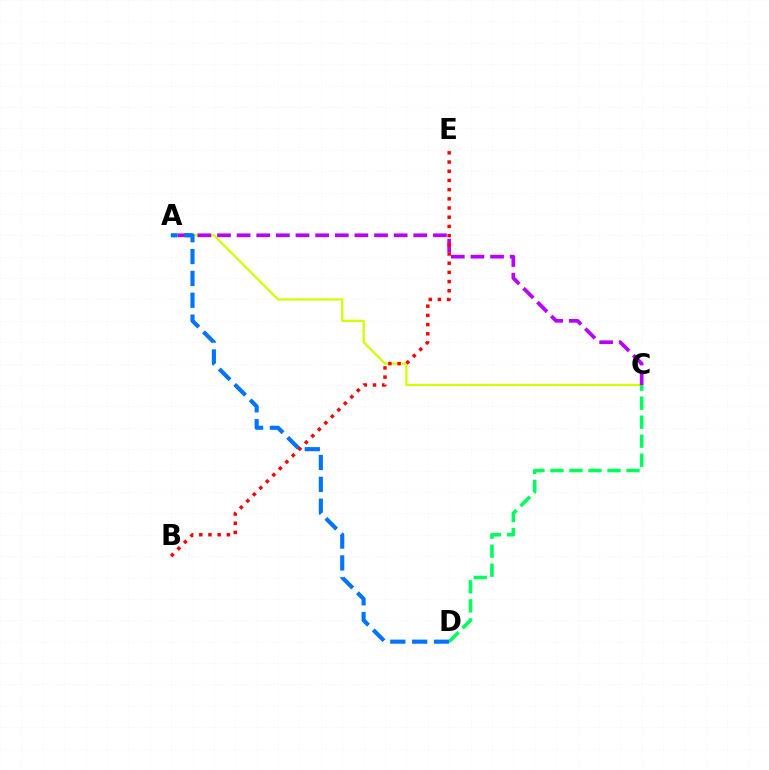{('A', 'C'): [{'color': '#d1ff00', 'line_style': 'solid', 'thickness': 1.64}, {'color': '#b900ff', 'line_style': 'dashed', 'thickness': 2.67}], ('C', 'D'): [{'color': '#00ff5c', 'line_style': 'dashed', 'thickness': 2.58}], ('A', 'D'): [{'color': '#0074ff', 'line_style': 'dashed', 'thickness': 2.97}], ('B', 'E'): [{'color': '#ff0000', 'line_style': 'dotted', 'thickness': 2.5}]}